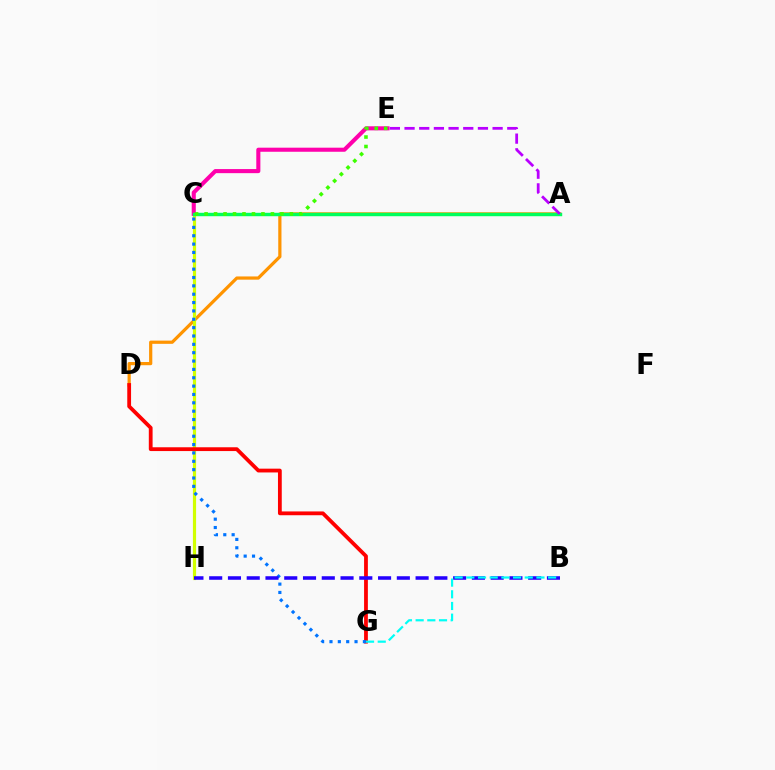{('A', 'D'): [{'color': '#ff9400', 'line_style': 'solid', 'thickness': 2.32}], ('C', 'H'): [{'color': '#d1ff00', 'line_style': 'solid', 'thickness': 2.29}], ('C', 'E'): [{'color': '#ff00ac', 'line_style': 'solid', 'thickness': 2.94}, {'color': '#3dff00', 'line_style': 'dotted', 'thickness': 2.58}], ('A', 'C'): [{'color': '#00ff5c', 'line_style': 'solid', 'thickness': 2.47}], ('D', 'G'): [{'color': '#ff0000', 'line_style': 'solid', 'thickness': 2.73}], ('C', 'G'): [{'color': '#0074ff', 'line_style': 'dotted', 'thickness': 2.27}], ('A', 'E'): [{'color': '#b900ff', 'line_style': 'dashed', 'thickness': 1.99}], ('B', 'H'): [{'color': '#2500ff', 'line_style': 'dashed', 'thickness': 2.55}], ('B', 'G'): [{'color': '#00fff6', 'line_style': 'dashed', 'thickness': 1.59}]}